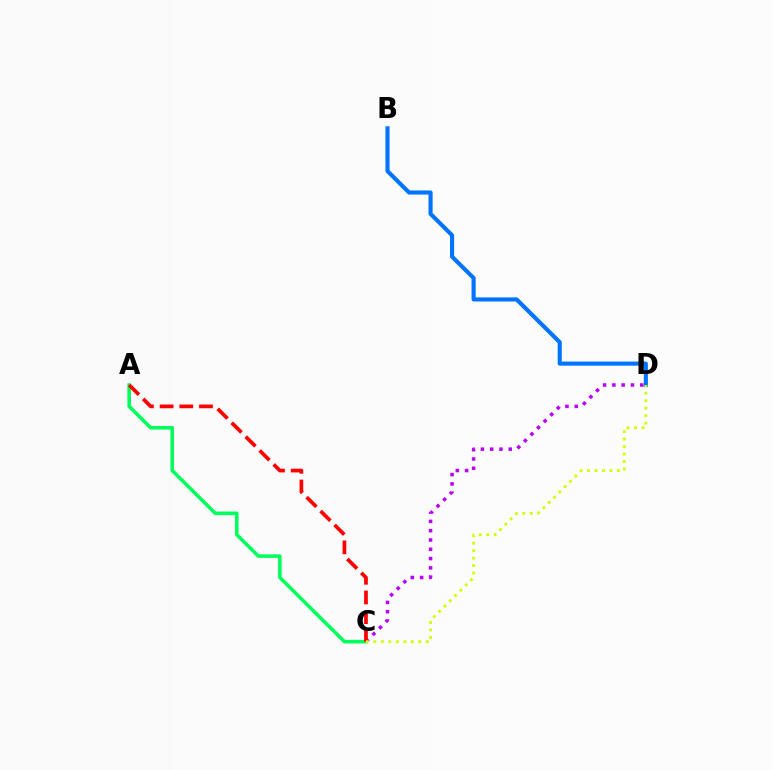{('A', 'C'): [{'color': '#00ff5c', 'line_style': 'solid', 'thickness': 2.56}, {'color': '#ff0000', 'line_style': 'dashed', 'thickness': 2.67}], ('B', 'D'): [{'color': '#0074ff', 'line_style': 'solid', 'thickness': 2.96}], ('C', 'D'): [{'color': '#b900ff', 'line_style': 'dotted', 'thickness': 2.52}, {'color': '#d1ff00', 'line_style': 'dotted', 'thickness': 2.03}]}